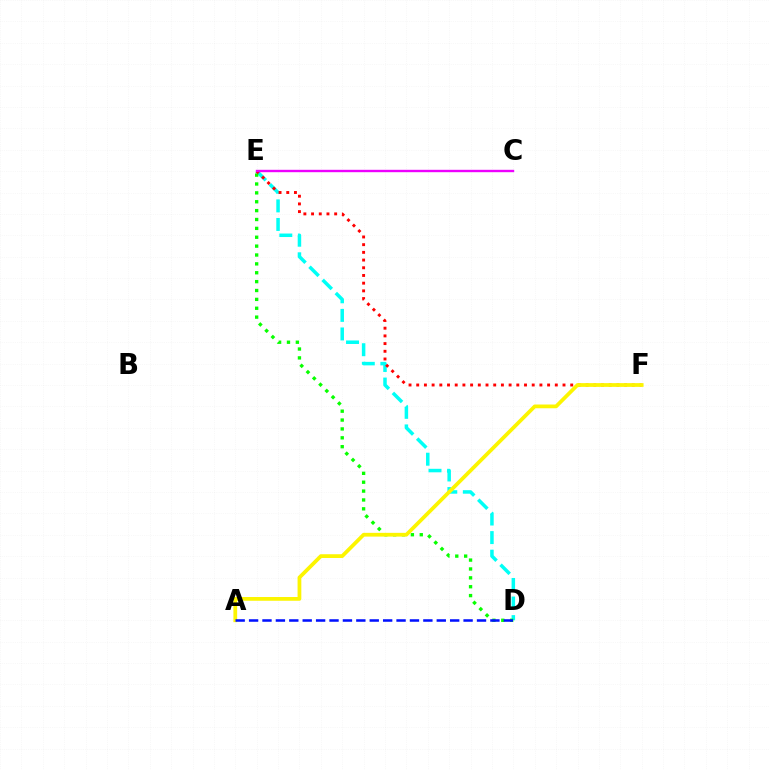{('D', 'E'): [{'color': '#00fff6', 'line_style': 'dashed', 'thickness': 2.52}, {'color': '#08ff00', 'line_style': 'dotted', 'thickness': 2.41}], ('E', 'F'): [{'color': '#ff0000', 'line_style': 'dotted', 'thickness': 2.09}], ('C', 'E'): [{'color': '#ee00ff', 'line_style': 'solid', 'thickness': 1.72}], ('A', 'F'): [{'color': '#fcf500', 'line_style': 'solid', 'thickness': 2.71}], ('A', 'D'): [{'color': '#0010ff', 'line_style': 'dashed', 'thickness': 1.82}]}